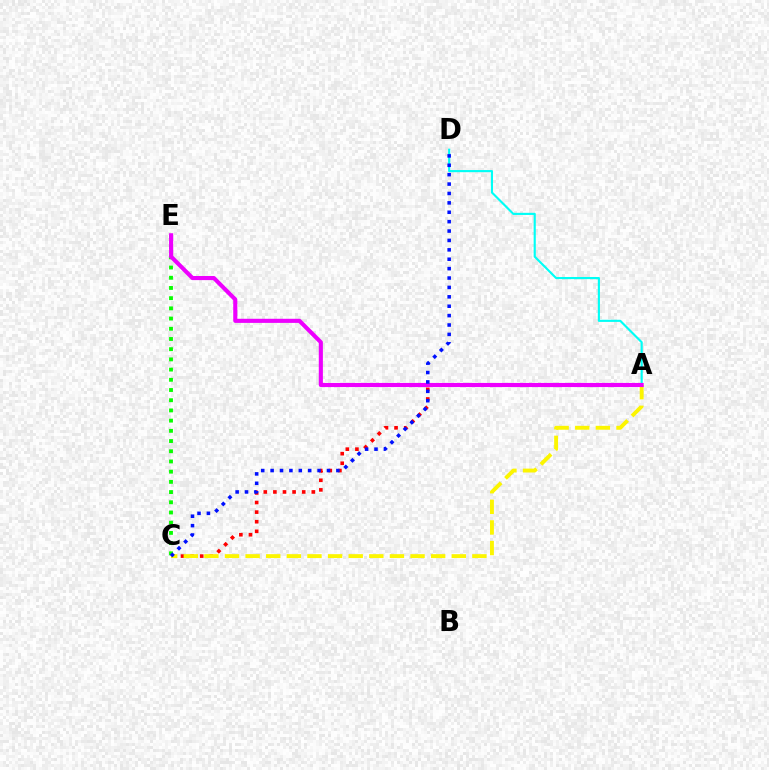{('A', 'C'): [{'color': '#ff0000', 'line_style': 'dotted', 'thickness': 2.61}, {'color': '#fcf500', 'line_style': 'dashed', 'thickness': 2.8}], ('A', 'D'): [{'color': '#00fff6', 'line_style': 'solid', 'thickness': 1.54}], ('C', 'E'): [{'color': '#08ff00', 'line_style': 'dotted', 'thickness': 2.77}], ('A', 'E'): [{'color': '#ee00ff', 'line_style': 'solid', 'thickness': 2.96}], ('C', 'D'): [{'color': '#0010ff', 'line_style': 'dotted', 'thickness': 2.55}]}